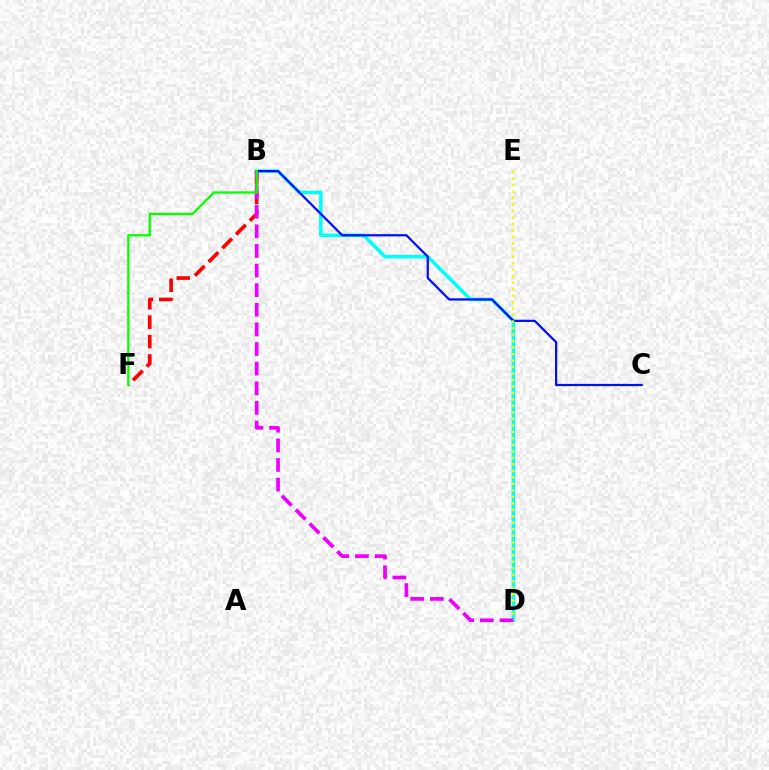{('B', 'F'): [{'color': '#ff0000', 'line_style': 'dashed', 'thickness': 2.64}, {'color': '#08ff00', 'line_style': 'solid', 'thickness': 1.66}], ('B', 'D'): [{'color': '#00fff6', 'line_style': 'solid', 'thickness': 2.53}, {'color': '#ee00ff', 'line_style': 'dashed', 'thickness': 2.67}], ('B', 'C'): [{'color': '#0010ff', 'line_style': 'solid', 'thickness': 1.61}], ('D', 'E'): [{'color': '#fcf500', 'line_style': 'dotted', 'thickness': 1.76}]}